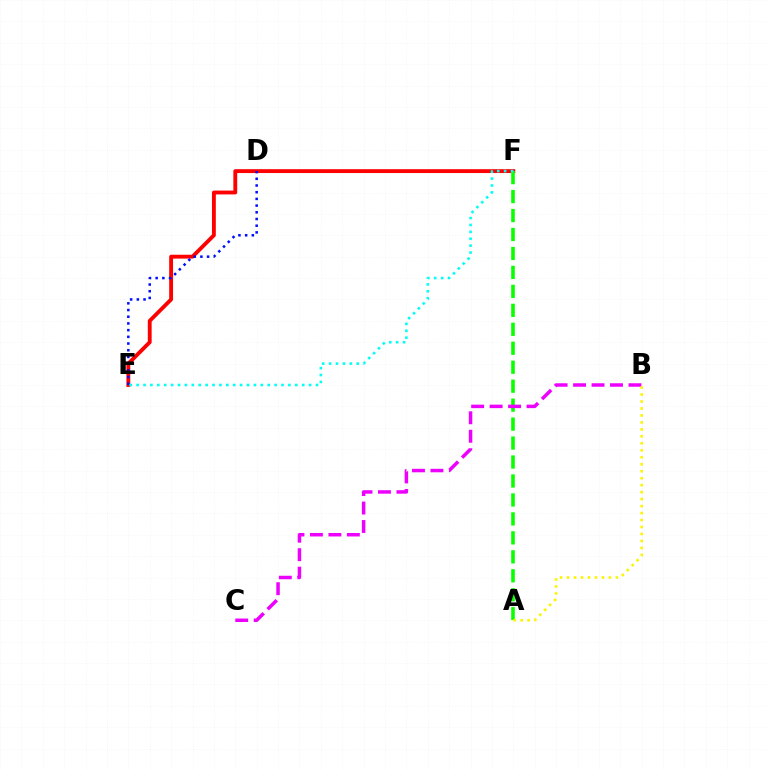{('E', 'F'): [{'color': '#ff0000', 'line_style': 'solid', 'thickness': 2.78}, {'color': '#00fff6', 'line_style': 'dotted', 'thickness': 1.87}], ('A', 'F'): [{'color': '#08ff00', 'line_style': 'dashed', 'thickness': 2.58}], ('D', 'E'): [{'color': '#0010ff', 'line_style': 'dotted', 'thickness': 1.82}], ('B', 'C'): [{'color': '#ee00ff', 'line_style': 'dashed', 'thickness': 2.51}], ('A', 'B'): [{'color': '#fcf500', 'line_style': 'dotted', 'thickness': 1.89}]}